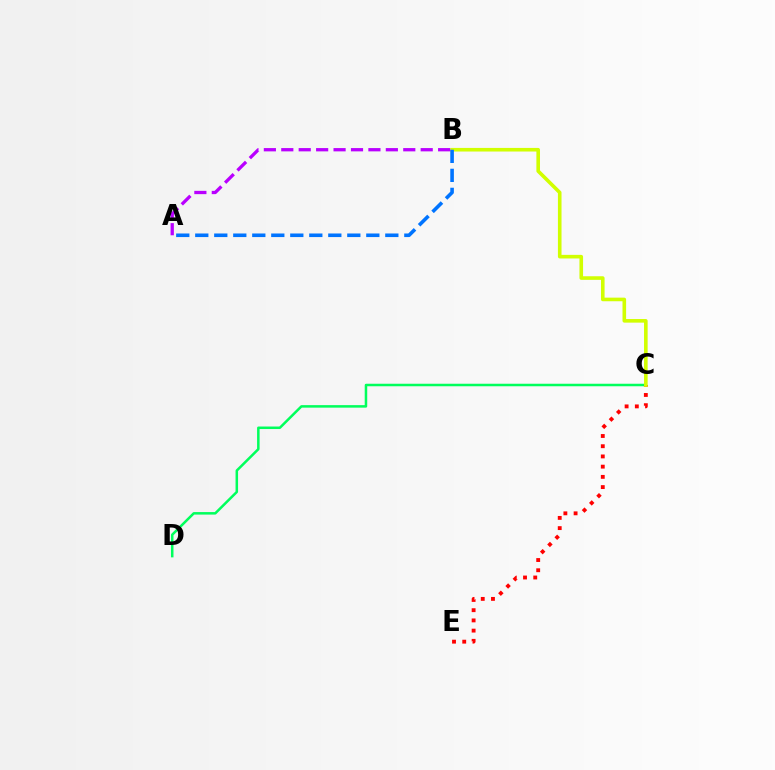{('C', 'D'): [{'color': '#00ff5c', 'line_style': 'solid', 'thickness': 1.81}], ('C', 'E'): [{'color': '#ff0000', 'line_style': 'dotted', 'thickness': 2.78}], ('B', 'C'): [{'color': '#d1ff00', 'line_style': 'solid', 'thickness': 2.59}], ('A', 'B'): [{'color': '#0074ff', 'line_style': 'dashed', 'thickness': 2.58}, {'color': '#b900ff', 'line_style': 'dashed', 'thickness': 2.37}]}